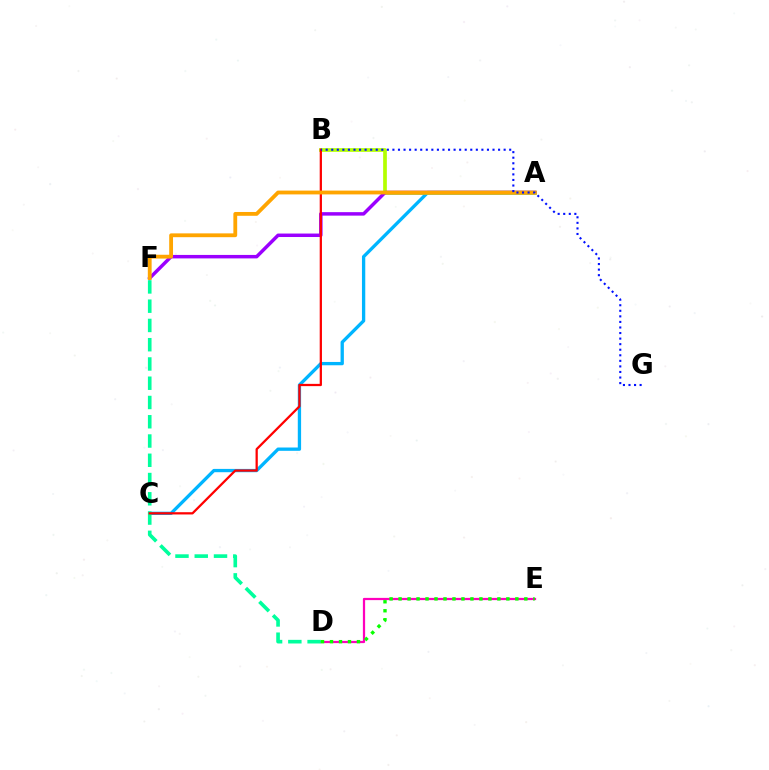{('D', 'E'): [{'color': '#ff00bd', 'line_style': 'solid', 'thickness': 1.61}, {'color': '#08ff00', 'line_style': 'dotted', 'thickness': 2.44}], ('A', 'C'): [{'color': '#00b5ff', 'line_style': 'solid', 'thickness': 2.38}], ('D', 'F'): [{'color': '#00ff9d', 'line_style': 'dashed', 'thickness': 2.62}], ('A', 'B'): [{'color': '#b3ff00', 'line_style': 'solid', 'thickness': 2.66}], ('A', 'F'): [{'color': '#9b00ff', 'line_style': 'solid', 'thickness': 2.5}, {'color': '#ffa500', 'line_style': 'solid', 'thickness': 2.75}], ('B', 'C'): [{'color': '#ff0000', 'line_style': 'solid', 'thickness': 1.63}], ('B', 'G'): [{'color': '#0010ff', 'line_style': 'dotted', 'thickness': 1.51}]}